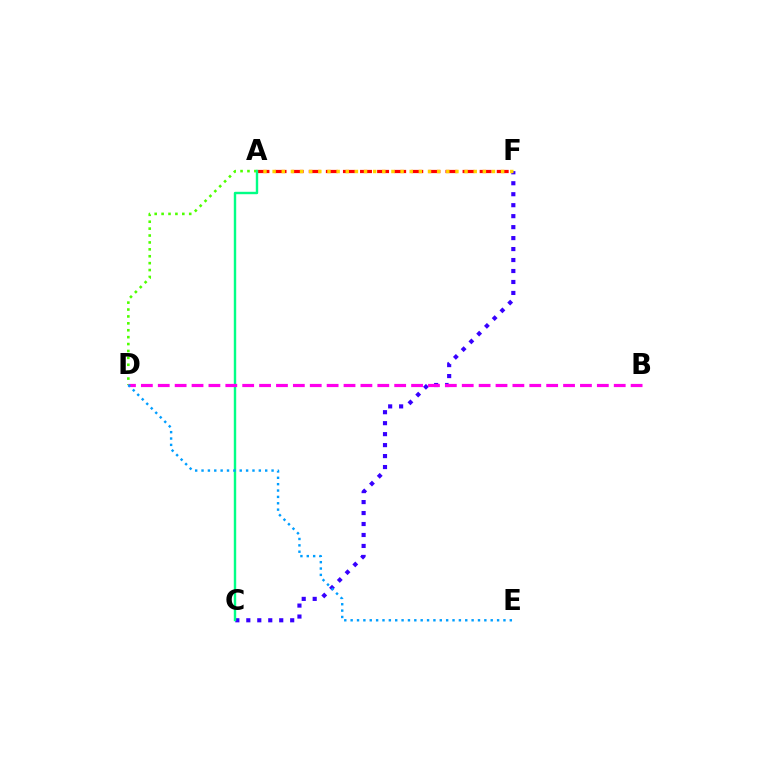{('A', 'D'): [{'color': '#4fff00', 'line_style': 'dotted', 'thickness': 1.88}], ('A', 'F'): [{'color': '#ff0000', 'line_style': 'dashed', 'thickness': 2.32}, {'color': '#ffd500', 'line_style': 'dotted', 'thickness': 2.48}], ('C', 'F'): [{'color': '#3700ff', 'line_style': 'dotted', 'thickness': 2.98}], ('A', 'C'): [{'color': '#00ff86', 'line_style': 'solid', 'thickness': 1.74}], ('B', 'D'): [{'color': '#ff00ed', 'line_style': 'dashed', 'thickness': 2.29}], ('D', 'E'): [{'color': '#009eff', 'line_style': 'dotted', 'thickness': 1.73}]}